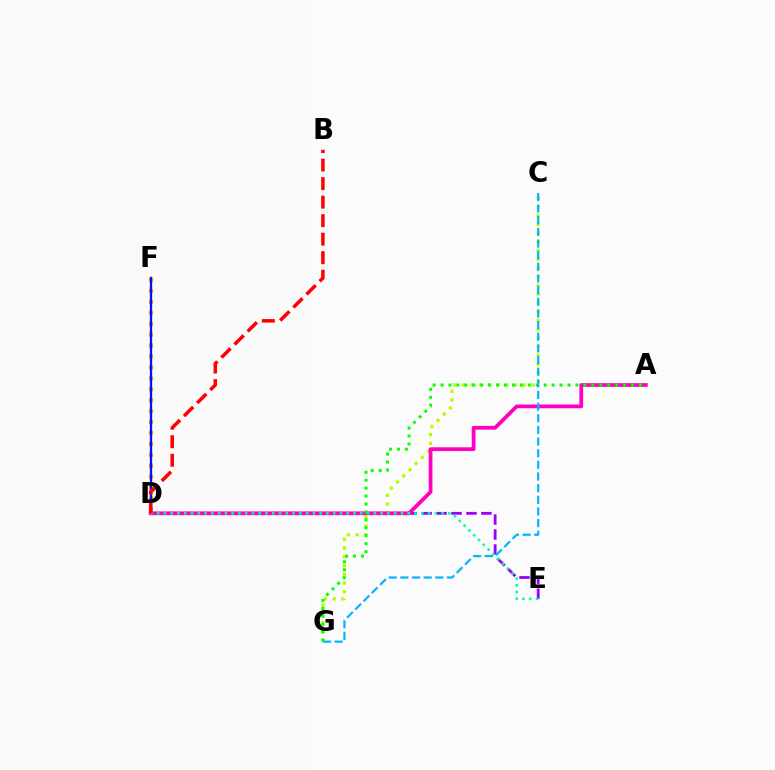{('D', 'F'): [{'color': '#ffa500', 'line_style': 'dotted', 'thickness': 2.97}, {'color': '#0010ff', 'line_style': 'solid', 'thickness': 1.67}], ('D', 'E'): [{'color': '#9b00ff', 'line_style': 'dashed', 'thickness': 2.03}, {'color': '#00ff9d', 'line_style': 'dotted', 'thickness': 1.84}], ('C', 'G'): [{'color': '#b3ff00', 'line_style': 'dotted', 'thickness': 2.37}, {'color': '#00b5ff', 'line_style': 'dashed', 'thickness': 1.58}], ('A', 'D'): [{'color': '#ff00bd', 'line_style': 'solid', 'thickness': 2.7}], ('B', 'D'): [{'color': '#ff0000', 'line_style': 'dashed', 'thickness': 2.52}], ('A', 'G'): [{'color': '#08ff00', 'line_style': 'dotted', 'thickness': 2.16}]}